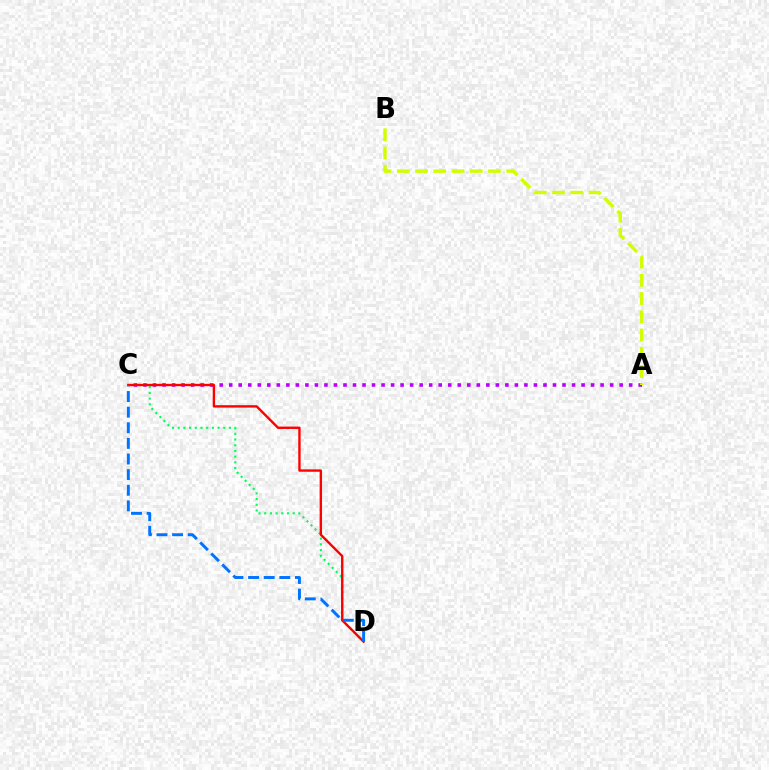{('A', 'C'): [{'color': '#b900ff', 'line_style': 'dotted', 'thickness': 2.59}], ('C', 'D'): [{'color': '#00ff5c', 'line_style': 'dotted', 'thickness': 1.55}, {'color': '#ff0000', 'line_style': 'solid', 'thickness': 1.72}, {'color': '#0074ff', 'line_style': 'dashed', 'thickness': 2.12}], ('A', 'B'): [{'color': '#d1ff00', 'line_style': 'dashed', 'thickness': 2.48}]}